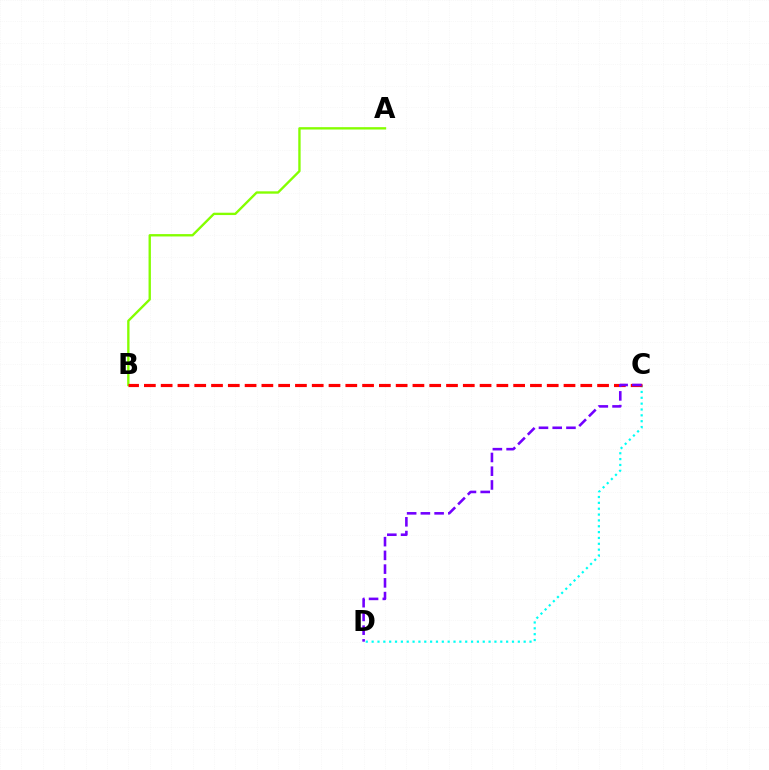{('A', 'B'): [{'color': '#84ff00', 'line_style': 'solid', 'thickness': 1.7}], ('C', 'D'): [{'color': '#00fff6', 'line_style': 'dotted', 'thickness': 1.59}, {'color': '#7200ff', 'line_style': 'dashed', 'thickness': 1.87}], ('B', 'C'): [{'color': '#ff0000', 'line_style': 'dashed', 'thickness': 2.28}]}